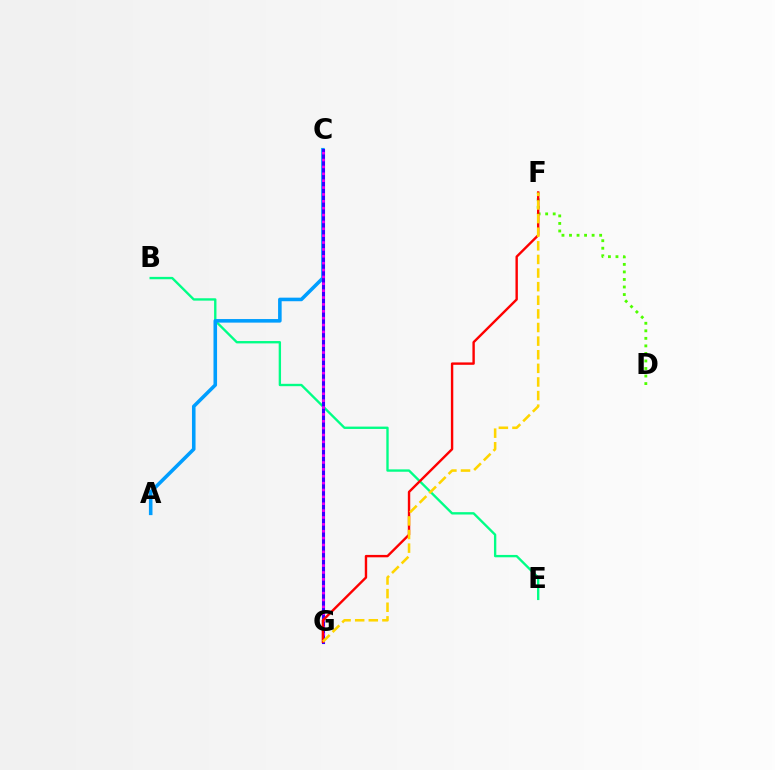{('B', 'E'): [{'color': '#00ff86', 'line_style': 'solid', 'thickness': 1.7}], ('D', 'F'): [{'color': '#4fff00', 'line_style': 'dotted', 'thickness': 2.05}], ('A', 'C'): [{'color': '#009eff', 'line_style': 'solid', 'thickness': 2.57}], ('C', 'G'): [{'color': '#3700ff', 'line_style': 'solid', 'thickness': 2.22}, {'color': '#ff00ed', 'line_style': 'dotted', 'thickness': 1.87}], ('F', 'G'): [{'color': '#ff0000', 'line_style': 'solid', 'thickness': 1.73}, {'color': '#ffd500', 'line_style': 'dashed', 'thickness': 1.85}]}